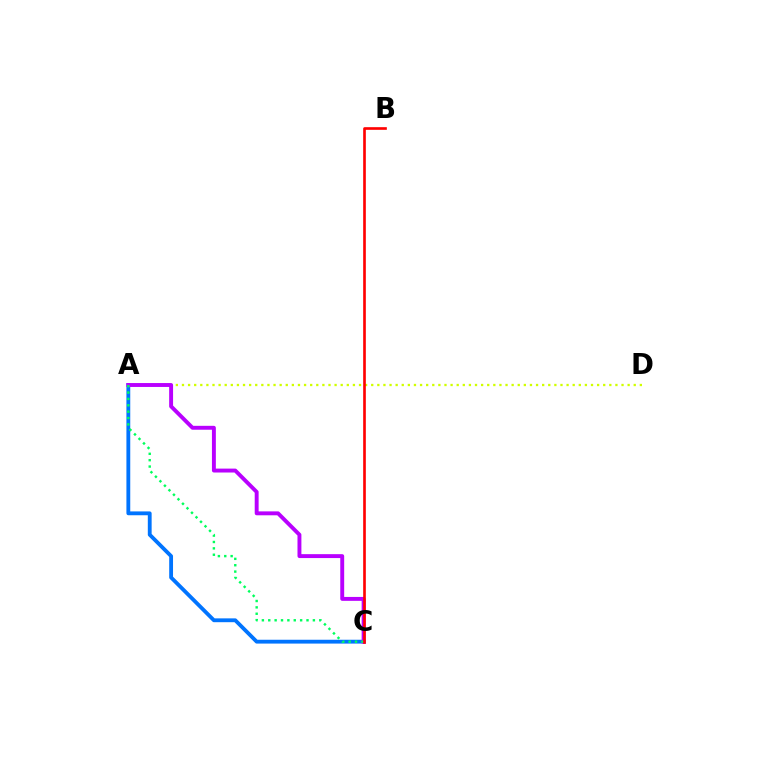{('A', 'D'): [{'color': '#d1ff00', 'line_style': 'dotted', 'thickness': 1.66}], ('A', 'C'): [{'color': '#0074ff', 'line_style': 'solid', 'thickness': 2.76}, {'color': '#b900ff', 'line_style': 'solid', 'thickness': 2.81}, {'color': '#00ff5c', 'line_style': 'dotted', 'thickness': 1.73}], ('B', 'C'): [{'color': '#ff0000', 'line_style': 'solid', 'thickness': 1.91}]}